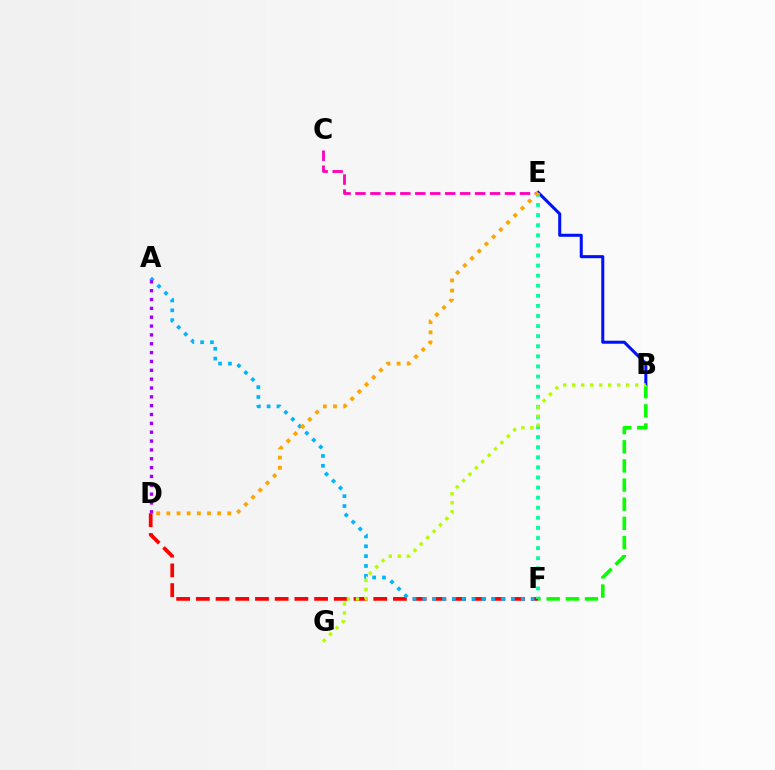{('C', 'E'): [{'color': '#ff00bd', 'line_style': 'dashed', 'thickness': 2.03}], ('B', 'E'): [{'color': '#0010ff', 'line_style': 'solid', 'thickness': 2.19}], ('D', 'F'): [{'color': '#ff0000', 'line_style': 'dashed', 'thickness': 2.68}], ('E', 'F'): [{'color': '#00ff9d', 'line_style': 'dotted', 'thickness': 2.74}], ('A', 'F'): [{'color': '#00b5ff', 'line_style': 'dotted', 'thickness': 2.67}], ('B', 'F'): [{'color': '#08ff00', 'line_style': 'dashed', 'thickness': 2.6}], ('A', 'D'): [{'color': '#9b00ff', 'line_style': 'dotted', 'thickness': 2.4}], ('B', 'G'): [{'color': '#b3ff00', 'line_style': 'dotted', 'thickness': 2.45}], ('D', 'E'): [{'color': '#ffa500', 'line_style': 'dotted', 'thickness': 2.76}]}